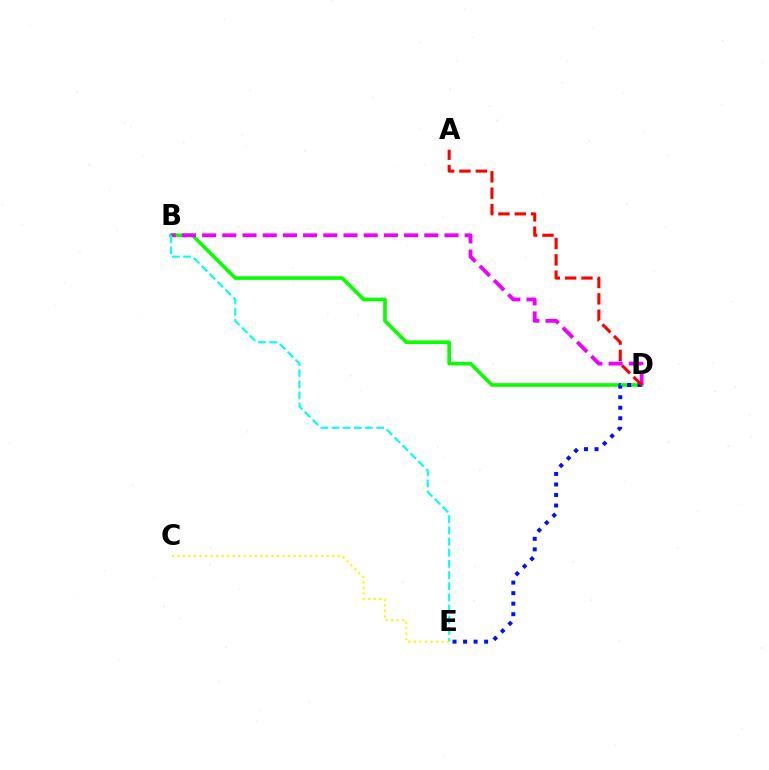{('B', 'D'): [{'color': '#08ff00', 'line_style': 'solid', 'thickness': 2.62}, {'color': '#ee00ff', 'line_style': 'dashed', 'thickness': 2.74}], ('D', 'E'): [{'color': '#0010ff', 'line_style': 'dotted', 'thickness': 2.86}], ('B', 'E'): [{'color': '#00fff6', 'line_style': 'dashed', 'thickness': 1.52}], ('A', 'D'): [{'color': '#ff0000', 'line_style': 'dashed', 'thickness': 2.22}], ('C', 'E'): [{'color': '#fcf500', 'line_style': 'dotted', 'thickness': 1.5}]}